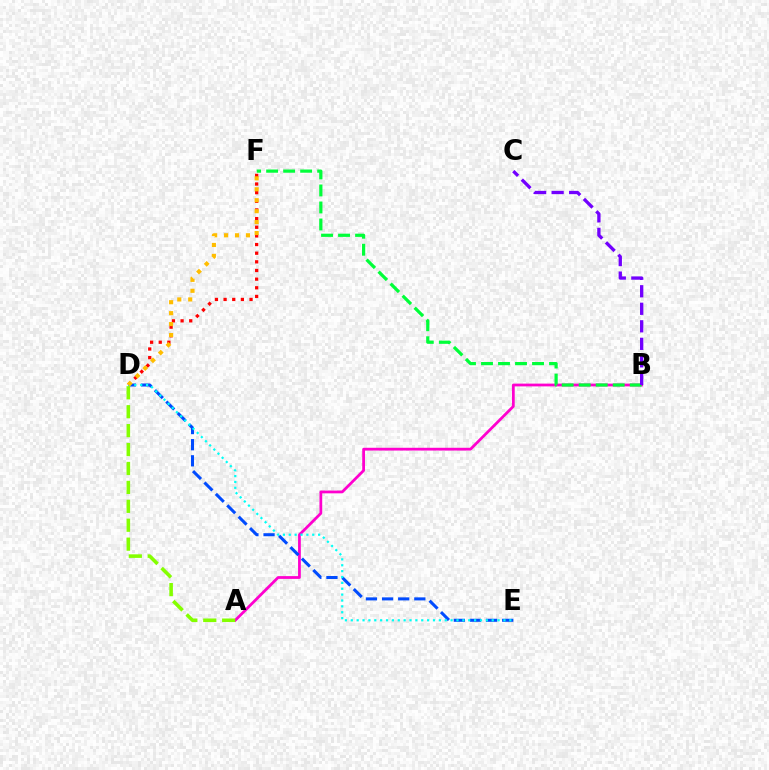{('D', 'F'): [{'color': '#ff0000', 'line_style': 'dotted', 'thickness': 2.35}, {'color': '#ffbd00', 'line_style': 'dotted', 'thickness': 2.97}], ('A', 'B'): [{'color': '#ff00cf', 'line_style': 'solid', 'thickness': 2.0}], ('D', 'E'): [{'color': '#004bff', 'line_style': 'dashed', 'thickness': 2.19}, {'color': '#00fff6', 'line_style': 'dotted', 'thickness': 1.6}], ('B', 'F'): [{'color': '#00ff39', 'line_style': 'dashed', 'thickness': 2.31}], ('B', 'C'): [{'color': '#7200ff', 'line_style': 'dashed', 'thickness': 2.38}], ('A', 'D'): [{'color': '#84ff00', 'line_style': 'dashed', 'thickness': 2.57}]}